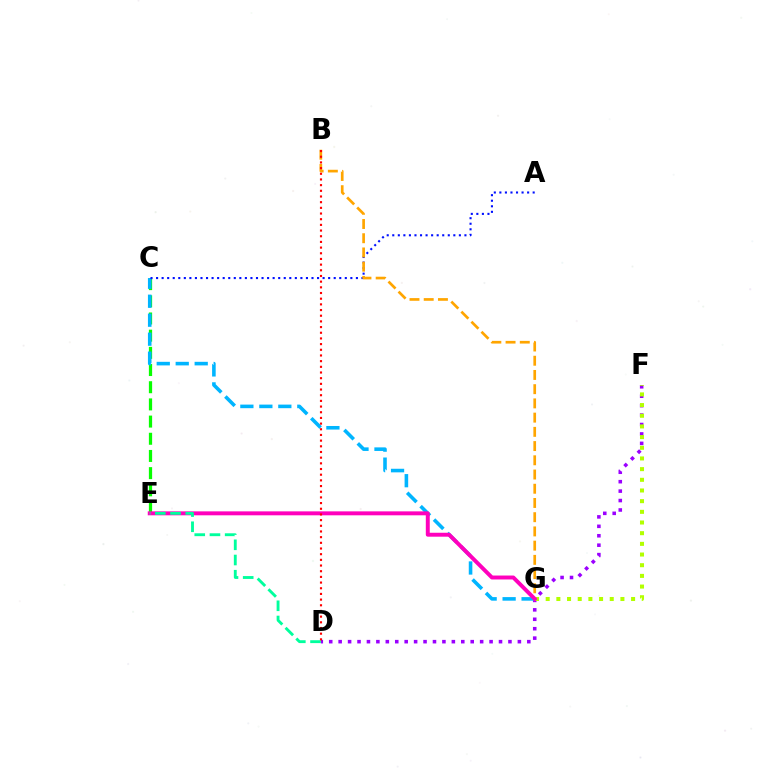{('D', 'F'): [{'color': '#9b00ff', 'line_style': 'dotted', 'thickness': 2.56}], ('C', 'E'): [{'color': '#08ff00', 'line_style': 'dashed', 'thickness': 2.33}], ('C', 'G'): [{'color': '#00b5ff', 'line_style': 'dashed', 'thickness': 2.58}], ('A', 'C'): [{'color': '#0010ff', 'line_style': 'dotted', 'thickness': 1.51}], ('B', 'G'): [{'color': '#ffa500', 'line_style': 'dashed', 'thickness': 1.93}], ('F', 'G'): [{'color': '#b3ff00', 'line_style': 'dotted', 'thickness': 2.9}], ('E', 'G'): [{'color': '#ff00bd', 'line_style': 'solid', 'thickness': 2.84}], ('D', 'E'): [{'color': '#00ff9d', 'line_style': 'dashed', 'thickness': 2.07}], ('B', 'D'): [{'color': '#ff0000', 'line_style': 'dotted', 'thickness': 1.54}]}